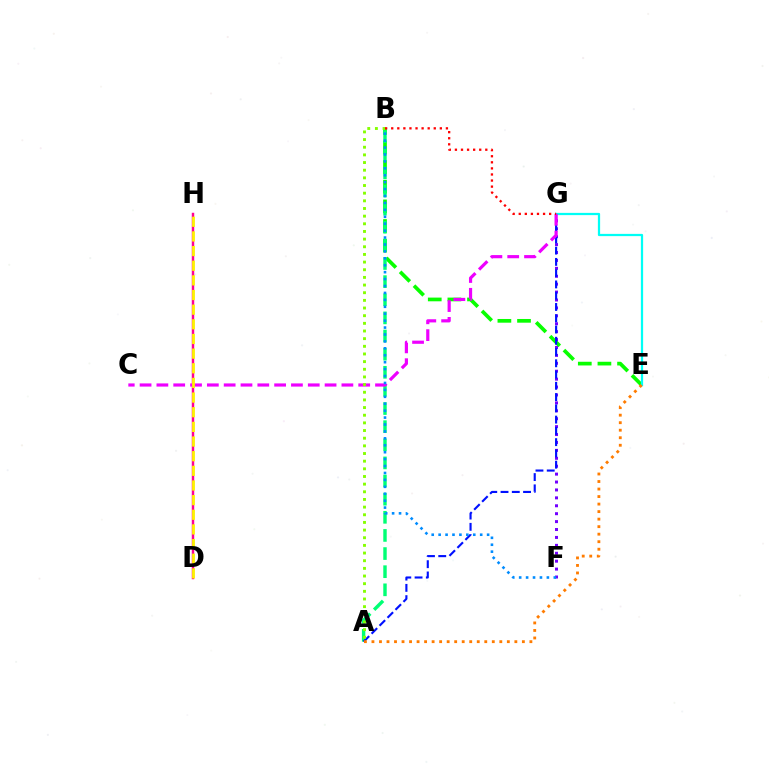{('B', 'E'): [{'color': '#08ff00', 'line_style': 'dashed', 'thickness': 2.67}], ('E', 'G'): [{'color': '#00fff6', 'line_style': 'solid', 'thickness': 1.61}], ('D', 'H'): [{'color': '#ff0094', 'line_style': 'solid', 'thickness': 1.77}, {'color': '#fcf500', 'line_style': 'dashed', 'thickness': 1.99}], ('A', 'B'): [{'color': '#00ff74', 'line_style': 'dashed', 'thickness': 2.46}, {'color': '#84ff00', 'line_style': 'dotted', 'thickness': 2.08}], ('F', 'G'): [{'color': '#7200ff', 'line_style': 'dotted', 'thickness': 2.15}], ('A', 'G'): [{'color': '#0010ff', 'line_style': 'dashed', 'thickness': 1.53}], ('C', 'G'): [{'color': '#ee00ff', 'line_style': 'dashed', 'thickness': 2.28}], ('B', 'F'): [{'color': '#008cff', 'line_style': 'dotted', 'thickness': 1.88}], ('A', 'E'): [{'color': '#ff7c00', 'line_style': 'dotted', 'thickness': 2.04}], ('B', 'G'): [{'color': '#ff0000', 'line_style': 'dotted', 'thickness': 1.65}]}